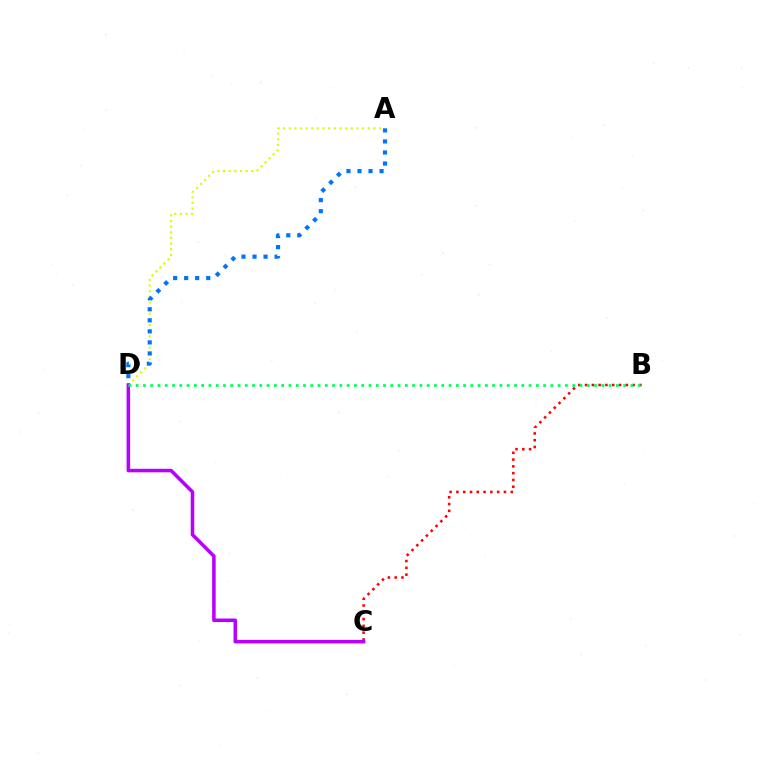{('B', 'C'): [{'color': '#ff0000', 'line_style': 'dotted', 'thickness': 1.85}], ('A', 'D'): [{'color': '#d1ff00', 'line_style': 'dotted', 'thickness': 1.53}, {'color': '#0074ff', 'line_style': 'dotted', 'thickness': 3.0}], ('C', 'D'): [{'color': '#b900ff', 'line_style': 'solid', 'thickness': 2.55}], ('B', 'D'): [{'color': '#00ff5c', 'line_style': 'dotted', 'thickness': 1.98}]}